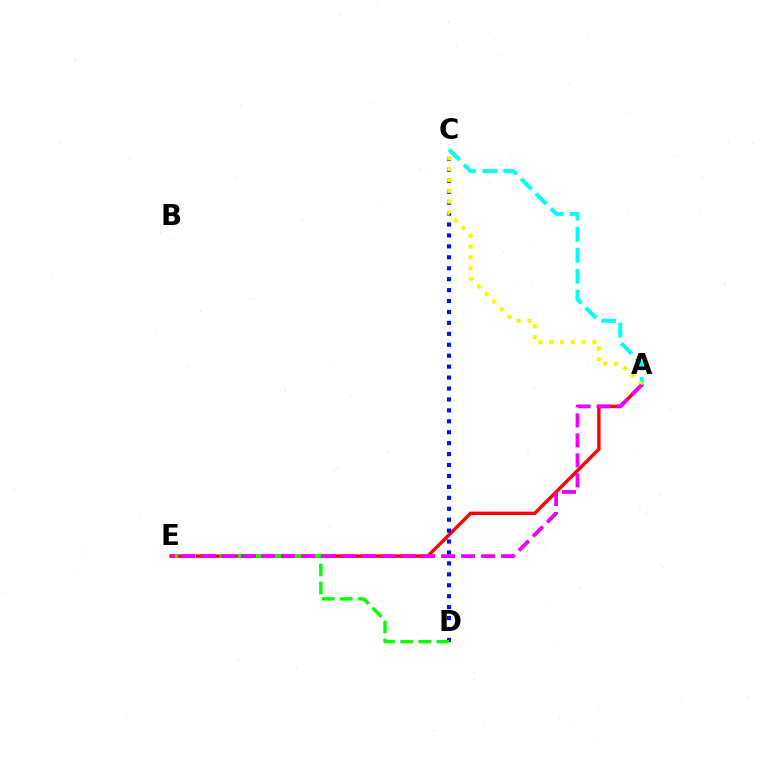{('A', 'E'): [{'color': '#ff0000', 'line_style': 'solid', 'thickness': 2.48}, {'color': '#ee00ff', 'line_style': 'dashed', 'thickness': 2.72}], ('A', 'C'): [{'color': '#00fff6', 'line_style': 'dashed', 'thickness': 2.85}, {'color': '#fcf500', 'line_style': 'dotted', 'thickness': 2.93}], ('C', 'D'): [{'color': '#0010ff', 'line_style': 'dotted', 'thickness': 2.97}], ('D', 'E'): [{'color': '#08ff00', 'line_style': 'dashed', 'thickness': 2.46}]}